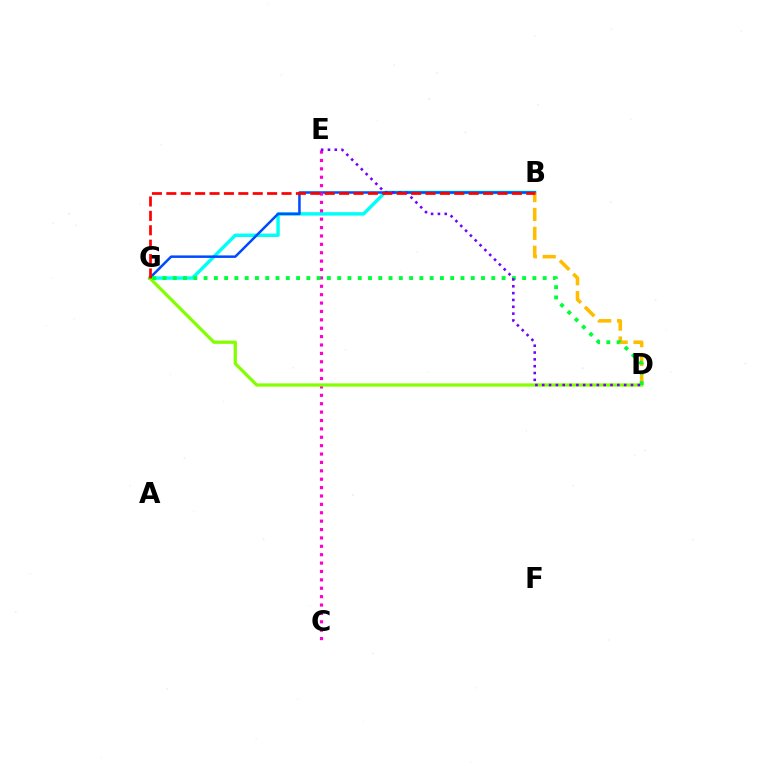{('B', 'G'): [{'color': '#00fff6', 'line_style': 'solid', 'thickness': 2.49}, {'color': '#004bff', 'line_style': 'solid', 'thickness': 1.81}, {'color': '#ff0000', 'line_style': 'dashed', 'thickness': 1.96}], ('B', 'D'): [{'color': '#ffbd00', 'line_style': 'dashed', 'thickness': 2.57}], ('C', 'E'): [{'color': '#ff00cf', 'line_style': 'dotted', 'thickness': 2.28}], ('D', 'G'): [{'color': '#84ff00', 'line_style': 'solid', 'thickness': 2.34}, {'color': '#00ff39', 'line_style': 'dotted', 'thickness': 2.79}], ('D', 'E'): [{'color': '#7200ff', 'line_style': 'dotted', 'thickness': 1.86}]}